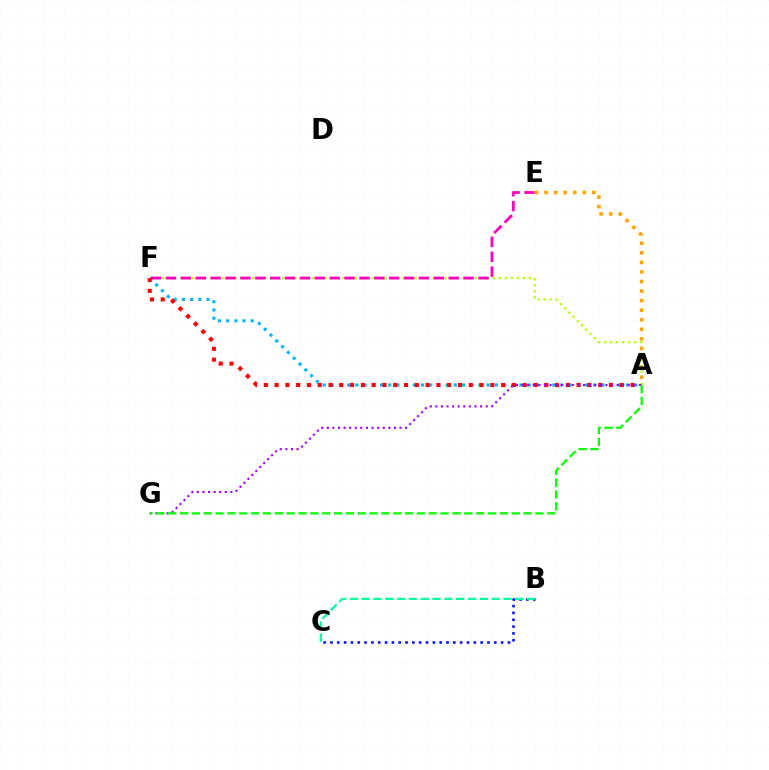{('B', 'C'): [{'color': '#0010ff', 'line_style': 'dotted', 'thickness': 1.85}, {'color': '#00ff9d', 'line_style': 'dashed', 'thickness': 1.61}], ('A', 'F'): [{'color': '#b3ff00', 'line_style': 'dotted', 'thickness': 1.63}, {'color': '#00b5ff', 'line_style': 'dotted', 'thickness': 2.23}, {'color': '#ff0000', 'line_style': 'dotted', 'thickness': 2.93}], ('E', 'F'): [{'color': '#ff00bd', 'line_style': 'dashed', 'thickness': 2.02}], ('A', 'G'): [{'color': '#9b00ff', 'line_style': 'dotted', 'thickness': 1.52}, {'color': '#08ff00', 'line_style': 'dashed', 'thickness': 1.61}], ('A', 'E'): [{'color': '#ffa500', 'line_style': 'dotted', 'thickness': 2.6}]}